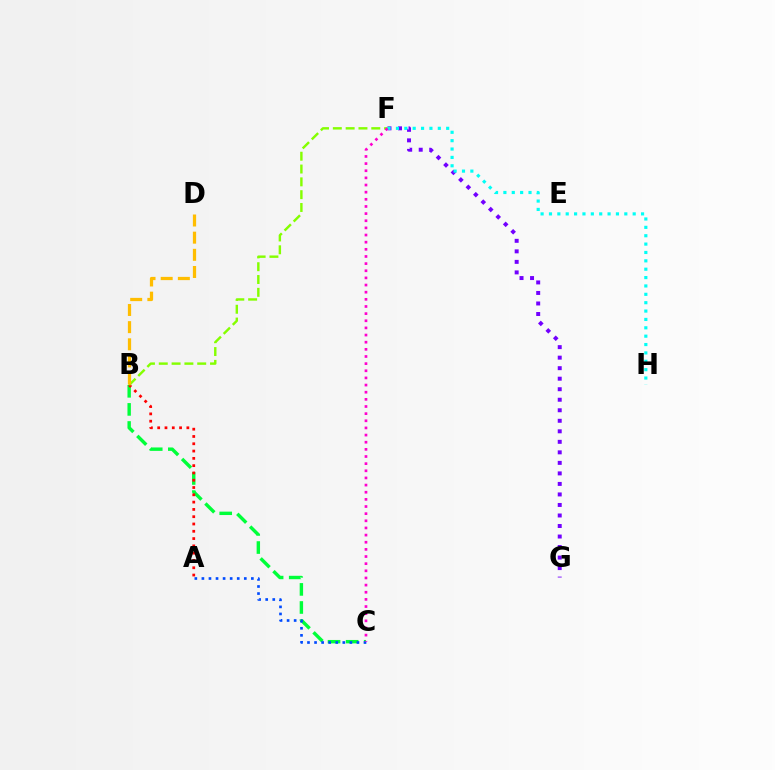{('B', 'C'): [{'color': '#00ff39', 'line_style': 'dashed', 'thickness': 2.46}], ('F', 'G'): [{'color': '#7200ff', 'line_style': 'dotted', 'thickness': 2.86}], ('A', 'C'): [{'color': '#004bff', 'line_style': 'dotted', 'thickness': 1.92}], ('A', 'B'): [{'color': '#ff0000', 'line_style': 'dotted', 'thickness': 1.98}], ('B', 'F'): [{'color': '#84ff00', 'line_style': 'dashed', 'thickness': 1.74}], ('F', 'H'): [{'color': '#00fff6', 'line_style': 'dotted', 'thickness': 2.27}], ('C', 'F'): [{'color': '#ff00cf', 'line_style': 'dotted', 'thickness': 1.94}], ('B', 'D'): [{'color': '#ffbd00', 'line_style': 'dashed', 'thickness': 2.33}]}